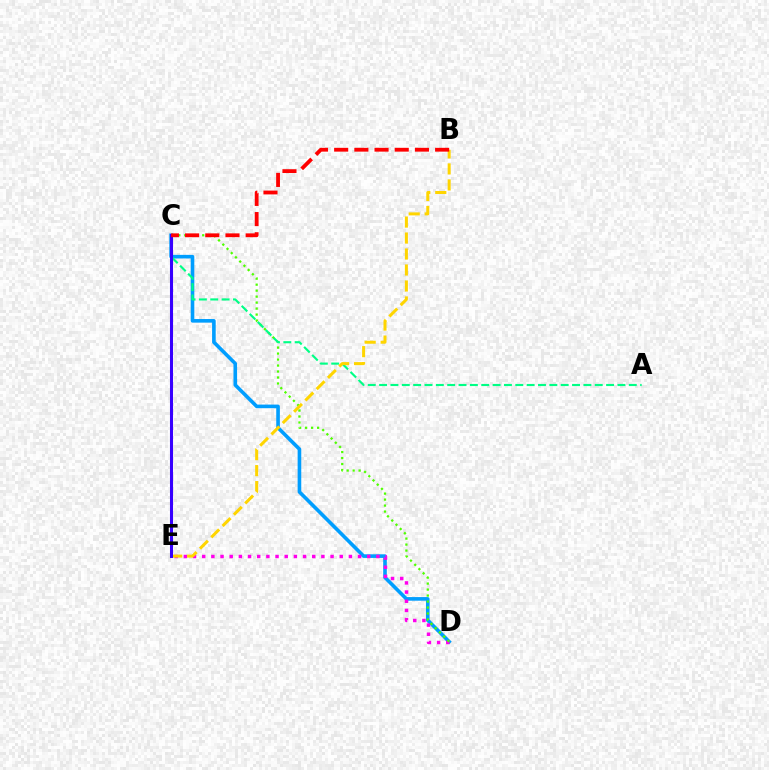{('C', 'D'): [{'color': '#009eff', 'line_style': 'solid', 'thickness': 2.6}, {'color': '#4fff00', 'line_style': 'dotted', 'thickness': 1.63}], ('D', 'E'): [{'color': '#ff00ed', 'line_style': 'dotted', 'thickness': 2.49}], ('A', 'C'): [{'color': '#00ff86', 'line_style': 'dashed', 'thickness': 1.54}], ('B', 'E'): [{'color': '#ffd500', 'line_style': 'dashed', 'thickness': 2.17}], ('C', 'E'): [{'color': '#3700ff', 'line_style': 'solid', 'thickness': 2.2}], ('B', 'C'): [{'color': '#ff0000', 'line_style': 'dashed', 'thickness': 2.74}]}